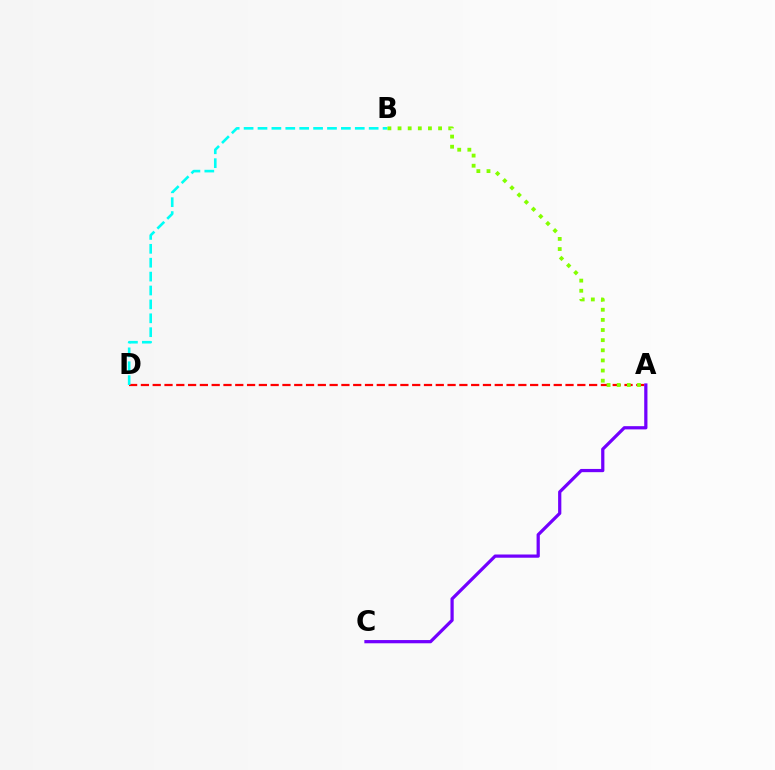{('A', 'D'): [{'color': '#ff0000', 'line_style': 'dashed', 'thickness': 1.6}], ('A', 'C'): [{'color': '#7200ff', 'line_style': 'solid', 'thickness': 2.32}], ('B', 'D'): [{'color': '#00fff6', 'line_style': 'dashed', 'thickness': 1.89}], ('A', 'B'): [{'color': '#84ff00', 'line_style': 'dotted', 'thickness': 2.75}]}